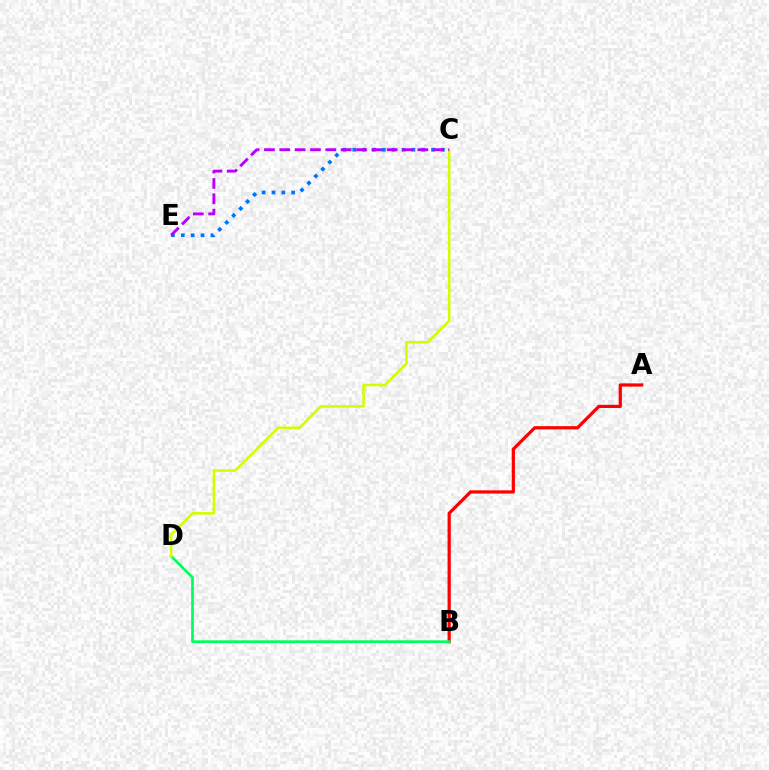{('A', 'B'): [{'color': '#ff0000', 'line_style': 'solid', 'thickness': 2.31}], ('B', 'D'): [{'color': '#00ff5c', 'line_style': 'solid', 'thickness': 1.95}], ('C', 'E'): [{'color': '#0074ff', 'line_style': 'dotted', 'thickness': 2.68}, {'color': '#b900ff', 'line_style': 'dashed', 'thickness': 2.08}], ('C', 'D'): [{'color': '#d1ff00', 'line_style': 'solid', 'thickness': 1.86}]}